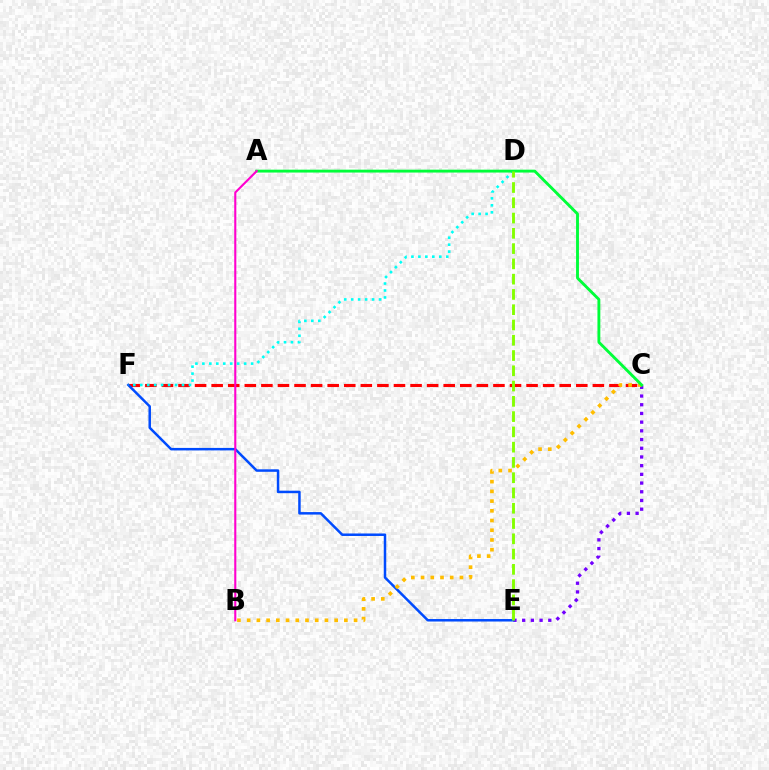{('C', 'F'): [{'color': '#ff0000', 'line_style': 'dashed', 'thickness': 2.25}], ('C', 'E'): [{'color': '#7200ff', 'line_style': 'dotted', 'thickness': 2.36}], ('E', 'F'): [{'color': '#004bff', 'line_style': 'solid', 'thickness': 1.8}], ('B', 'C'): [{'color': '#ffbd00', 'line_style': 'dotted', 'thickness': 2.64}], ('D', 'F'): [{'color': '#00fff6', 'line_style': 'dotted', 'thickness': 1.89}], ('A', 'C'): [{'color': '#00ff39', 'line_style': 'solid', 'thickness': 2.07}], ('D', 'E'): [{'color': '#84ff00', 'line_style': 'dashed', 'thickness': 2.07}], ('A', 'B'): [{'color': '#ff00cf', 'line_style': 'solid', 'thickness': 1.52}]}